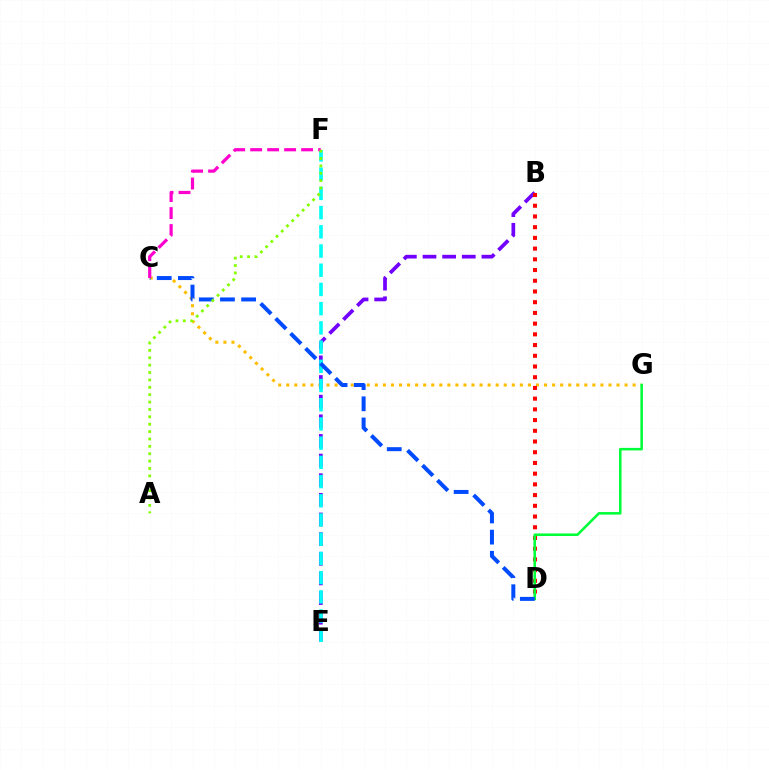{('C', 'G'): [{'color': '#ffbd00', 'line_style': 'dotted', 'thickness': 2.19}], ('B', 'E'): [{'color': '#7200ff', 'line_style': 'dashed', 'thickness': 2.67}], ('E', 'F'): [{'color': '#00fff6', 'line_style': 'dashed', 'thickness': 2.61}], ('B', 'D'): [{'color': '#ff0000', 'line_style': 'dotted', 'thickness': 2.91}], ('D', 'G'): [{'color': '#00ff39', 'line_style': 'solid', 'thickness': 1.84}], ('C', 'D'): [{'color': '#004bff', 'line_style': 'dashed', 'thickness': 2.87}], ('C', 'F'): [{'color': '#ff00cf', 'line_style': 'dashed', 'thickness': 2.31}], ('A', 'F'): [{'color': '#84ff00', 'line_style': 'dotted', 'thickness': 2.01}]}